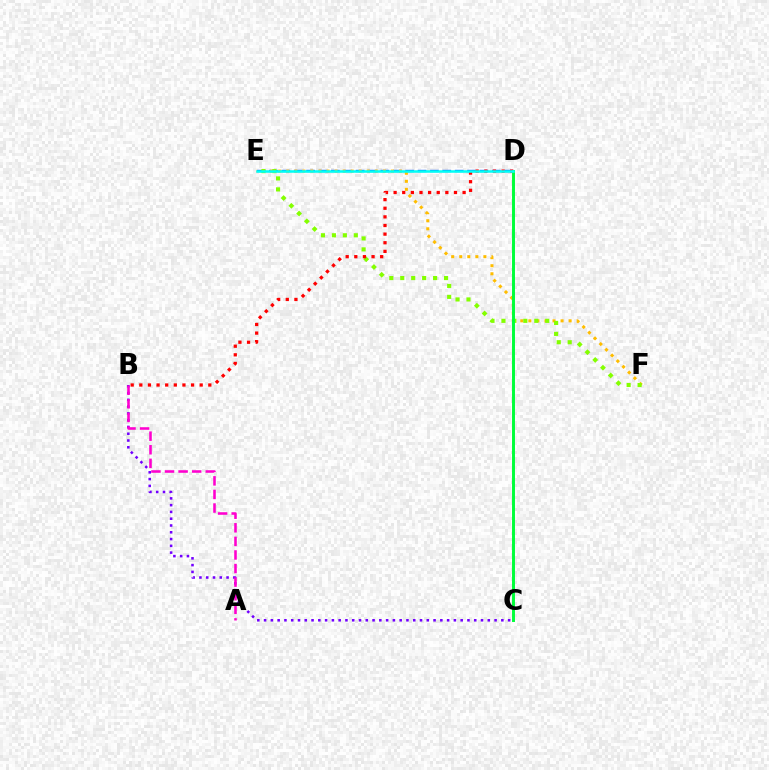{('D', 'E'): [{'color': '#004bff', 'line_style': 'dashed', 'thickness': 1.68}, {'color': '#00fff6', 'line_style': 'solid', 'thickness': 1.81}], ('B', 'C'): [{'color': '#7200ff', 'line_style': 'dotted', 'thickness': 1.84}], ('E', 'F'): [{'color': '#ffbd00', 'line_style': 'dotted', 'thickness': 2.19}, {'color': '#84ff00', 'line_style': 'dotted', 'thickness': 2.98}], ('A', 'B'): [{'color': '#ff00cf', 'line_style': 'dashed', 'thickness': 1.85}], ('B', 'D'): [{'color': '#ff0000', 'line_style': 'dotted', 'thickness': 2.34}], ('C', 'D'): [{'color': '#00ff39', 'line_style': 'solid', 'thickness': 2.12}]}